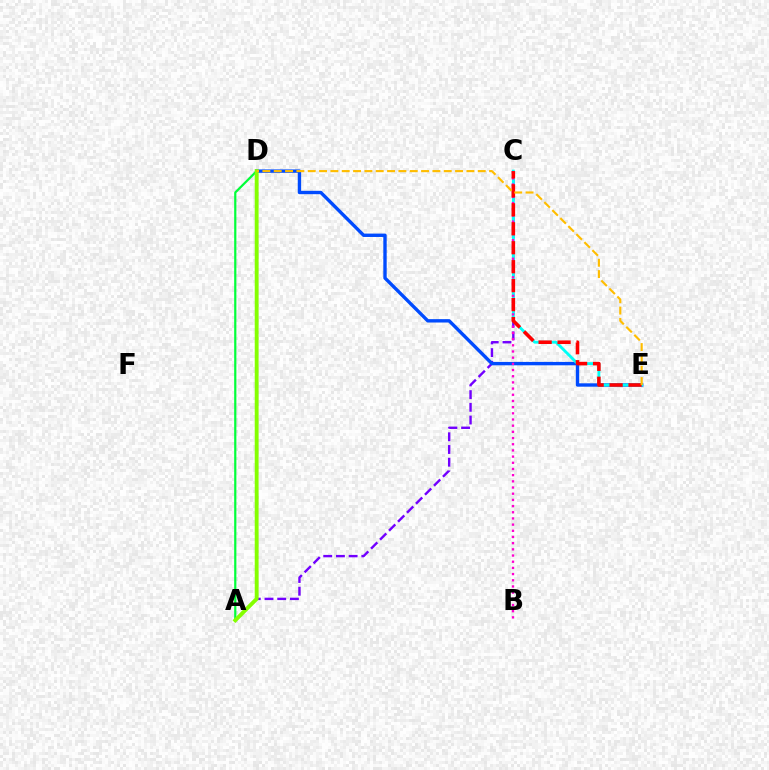{('A', 'C'): [{'color': '#7200ff', 'line_style': 'dashed', 'thickness': 1.73}], ('A', 'D'): [{'color': '#00ff39', 'line_style': 'solid', 'thickness': 1.59}, {'color': '#84ff00', 'line_style': 'solid', 'thickness': 2.79}], ('D', 'E'): [{'color': '#004bff', 'line_style': 'solid', 'thickness': 2.43}, {'color': '#ffbd00', 'line_style': 'dashed', 'thickness': 1.54}], ('C', 'E'): [{'color': '#00fff6', 'line_style': 'solid', 'thickness': 2.05}, {'color': '#ff0000', 'line_style': 'dashed', 'thickness': 2.58}], ('B', 'C'): [{'color': '#ff00cf', 'line_style': 'dotted', 'thickness': 1.68}]}